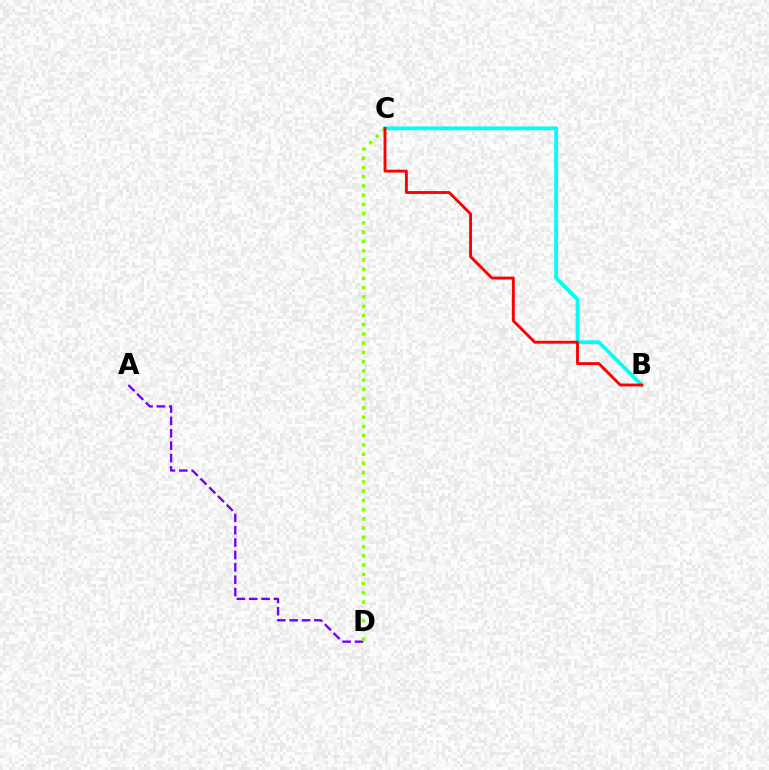{('A', 'D'): [{'color': '#7200ff', 'line_style': 'dashed', 'thickness': 1.68}], ('B', 'C'): [{'color': '#00fff6', 'line_style': 'solid', 'thickness': 2.74}, {'color': '#ff0000', 'line_style': 'solid', 'thickness': 2.08}], ('C', 'D'): [{'color': '#84ff00', 'line_style': 'dotted', 'thickness': 2.51}]}